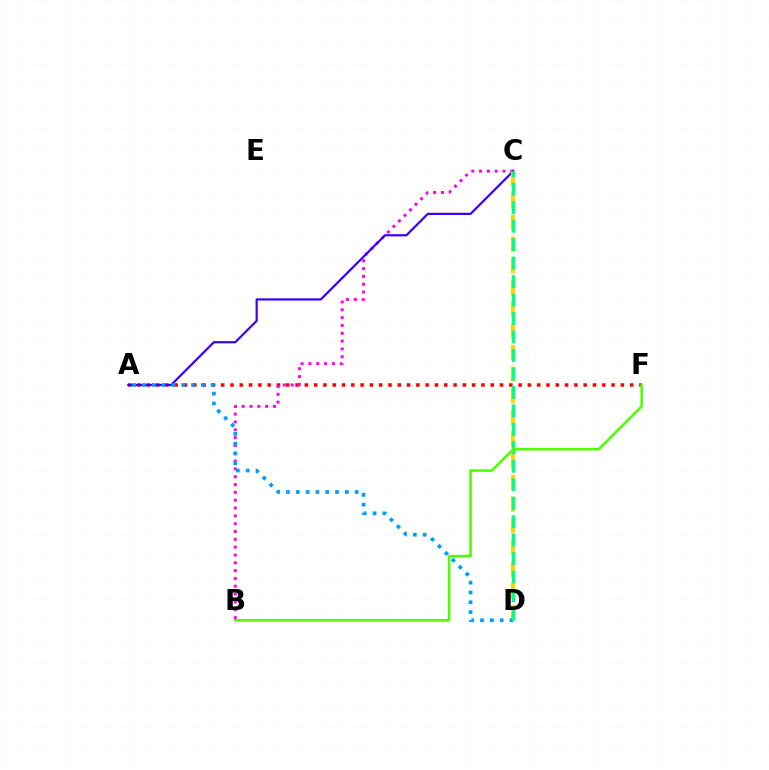{('A', 'F'): [{'color': '#ff0000', 'line_style': 'dotted', 'thickness': 2.53}], ('B', 'C'): [{'color': '#ff00ed', 'line_style': 'dotted', 'thickness': 2.13}], ('A', 'C'): [{'color': '#3700ff', 'line_style': 'solid', 'thickness': 1.58}], ('C', 'D'): [{'color': '#ffd500', 'line_style': 'dashed', 'thickness': 2.94}, {'color': '#00ff86', 'line_style': 'dashed', 'thickness': 2.51}], ('A', 'D'): [{'color': '#009eff', 'line_style': 'dotted', 'thickness': 2.67}], ('B', 'F'): [{'color': '#4fff00', 'line_style': 'solid', 'thickness': 1.84}]}